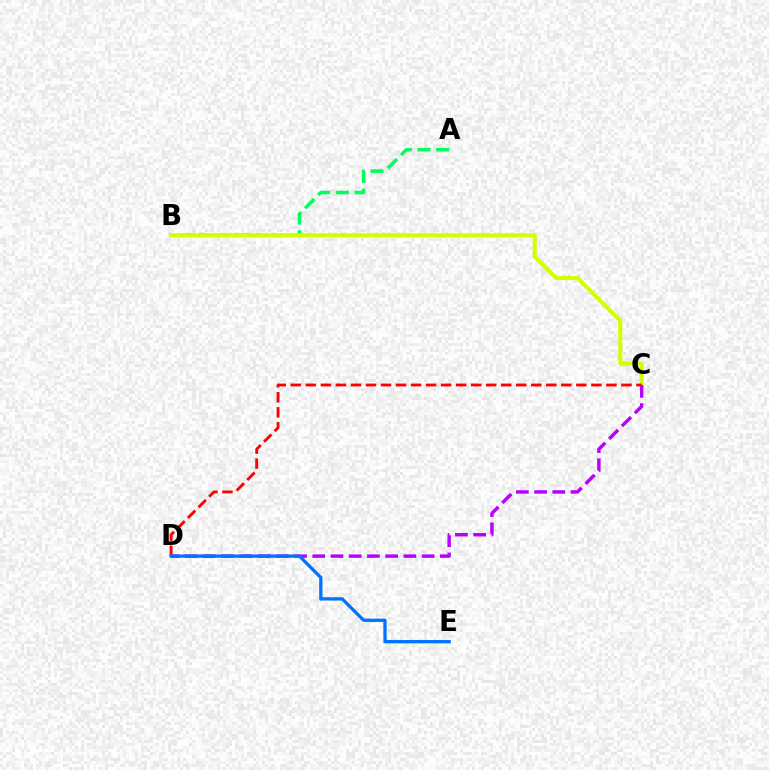{('A', 'B'): [{'color': '#00ff5c', 'line_style': 'dashed', 'thickness': 2.53}], ('B', 'C'): [{'color': '#d1ff00', 'line_style': 'solid', 'thickness': 2.9}], ('C', 'D'): [{'color': '#ff0000', 'line_style': 'dashed', 'thickness': 2.04}, {'color': '#b900ff', 'line_style': 'dashed', 'thickness': 2.48}], ('D', 'E'): [{'color': '#0074ff', 'line_style': 'solid', 'thickness': 2.37}]}